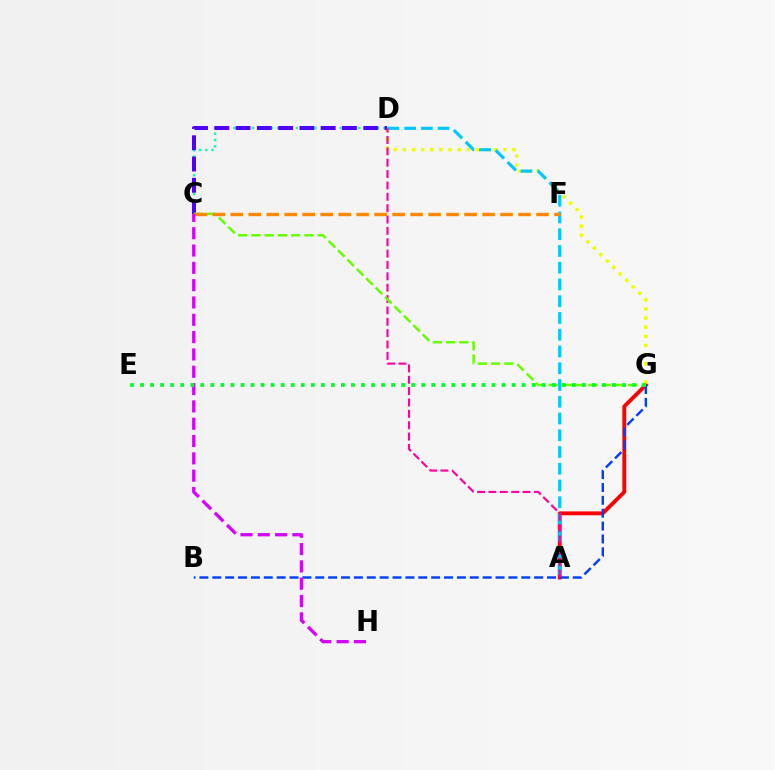{('A', 'G'): [{'color': '#ff0000', 'line_style': 'solid', 'thickness': 2.79}], ('B', 'G'): [{'color': '#003fff', 'line_style': 'dashed', 'thickness': 1.75}], ('C', 'D'): [{'color': '#00ffaf', 'line_style': 'dotted', 'thickness': 1.7}, {'color': '#4f00ff', 'line_style': 'dashed', 'thickness': 2.89}], ('D', 'G'): [{'color': '#eeff00', 'line_style': 'dotted', 'thickness': 2.48}], ('A', 'D'): [{'color': '#00c7ff', 'line_style': 'dashed', 'thickness': 2.28}, {'color': '#ff00a0', 'line_style': 'dashed', 'thickness': 1.54}], ('C', 'G'): [{'color': '#66ff00', 'line_style': 'dashed', 'thickness': 1.8}], ('C', 'F'): [{'color': '#ff8800', 'line_style': 'dashed', 'thickness': 2.44}], ('C', 'H'): [{'color': '#d600ff', 'line_style': 'dashed', 'thickness': 2.35}], ('E', 'G'): [{'color': '#00ff27', 'line_style': 'dotted', 'thickness': 2.73}]}